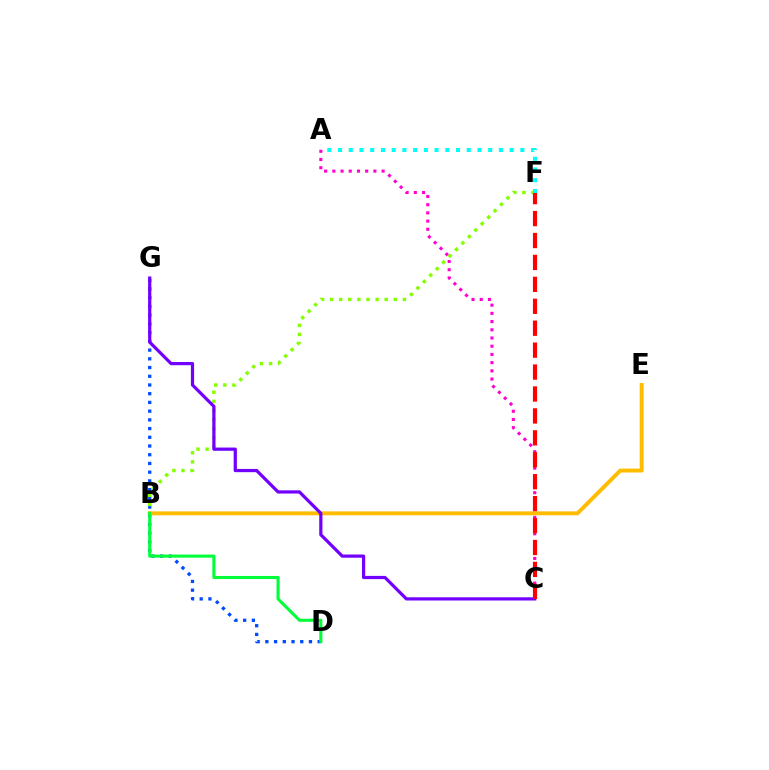{('D', 'G'): [{'color': '#004bff', 'line_style': 'dotted', 'thickness': 2.37}], ('A', 'C'): [{'color': '#ff00cf', 'line_style': 'dotted', 'thickness': 2.23}], ('B', 'F'): [{'color': '#84ff00', 'line_style': 'dotted', 'thickness': 2.47}], ('B', 'E'): [{'color': '#ffbd00', 'line_style': 'solid', 'thickness': 2.83}], ('B', 'D'): [{'color': '#00ff39', 'line_style': 'solid', 'thickness': 2.22}], ('C', 'G'): [{'color': '#7200ff', 'line_style': 'solid', 'thickness': 2.32}], ('A', 'F'): [{'color': '#00fff6', 'line_style': 'dotted', 'thickness': 2.91}], ('C', 'F'): [{'color': '#ff0000', 'line_style': 'dashed', 'thickness': 2.98}]}